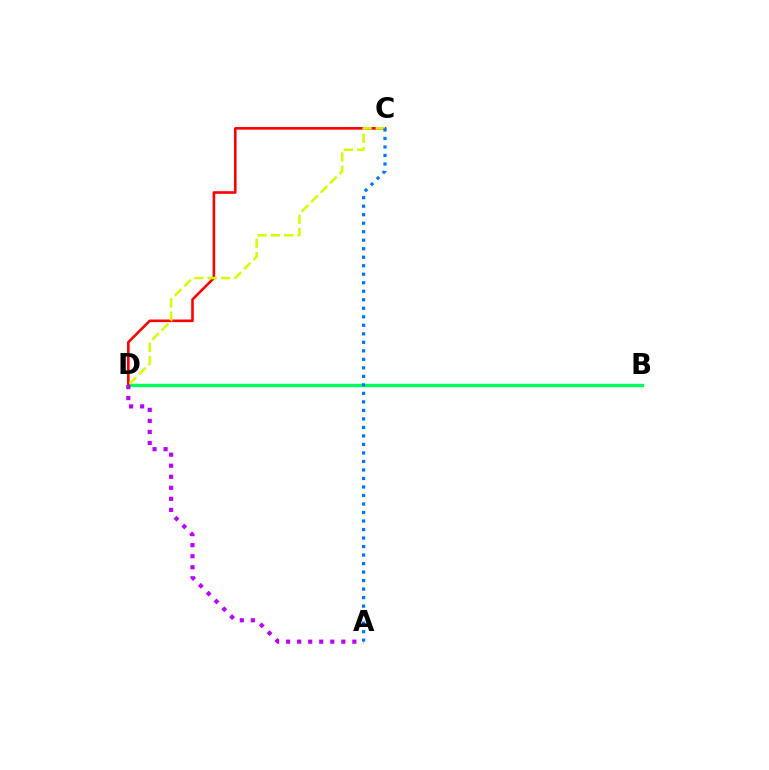{('B', 'D'): [{'color': '#00ff5c', 'line_style': 'solid', 'thickness': 2.46}], ('C', 'D'): [{'color': '#ff0000', 'line_style': 'solid', 'thickness': 1.88}, {'color': '#d1ff00', 'line_style': 'dashed', 'thickness': 1.81}], ('A', 'D'): [{'color': '#b900ff', 'line_style': 'dotted', 'thickness': 3.0}], ('A', 'C'): [{'color': '#0074ff', 'line_style': 'dotted', 'thickness': 2.31}]}